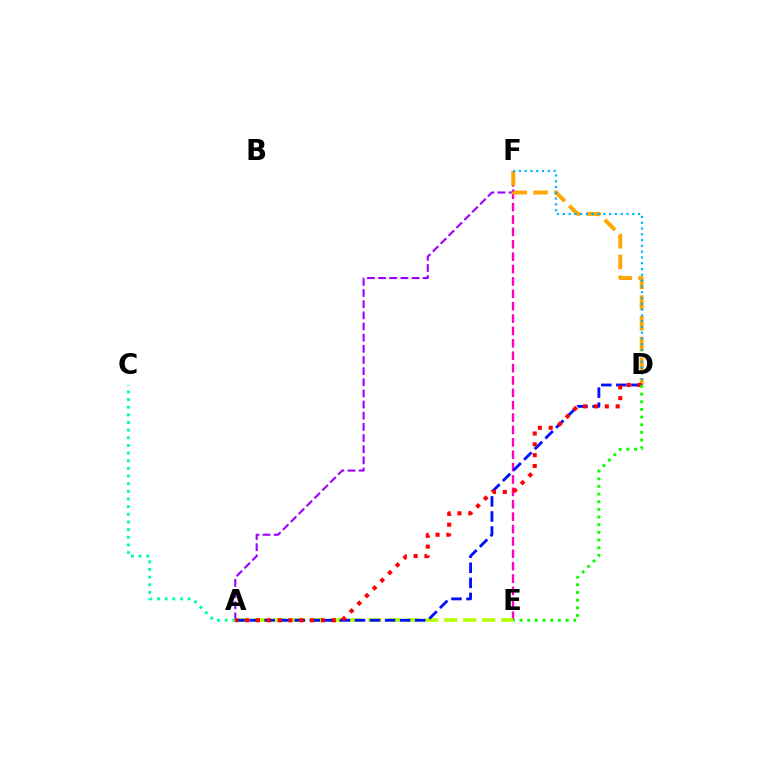{('A', 'F'): [{'color': '#9b00ff', 'line_style': 'dashed', 'thickness': 1.52}], ('E', 'F'): [{'color': '#ff00bd', 'line_style': 'dashed', 'thickness': 1.68}], ('A', 'C'): [{'color': '#00ff9d', 'line_style': 'dotted', 'thickness': 2.08}], ('D', 'F'): [{'color': '#ffa500', 'line_style': 'dashed', 'thickness': 2.81}, {'color': '#00b5ff', 'line_style': 'dotted', 'thickness': 1.57}], ('A', 'E'): [{'color': '#b3ff00', 'line_style': 'dashed', 'thickness': 2.58}], ('A', 'D'): [{'color': '#0010ff', 'line_style': 'dashed', 'thickness': 2.05}, {'color': '#ff0000', 'line_style': 'dotted', 'thickness': 2.94}], ('D', 'E'): [{'color': '#08ff00', 'line_style': 'dotted', 'thickness': 2.08}]}